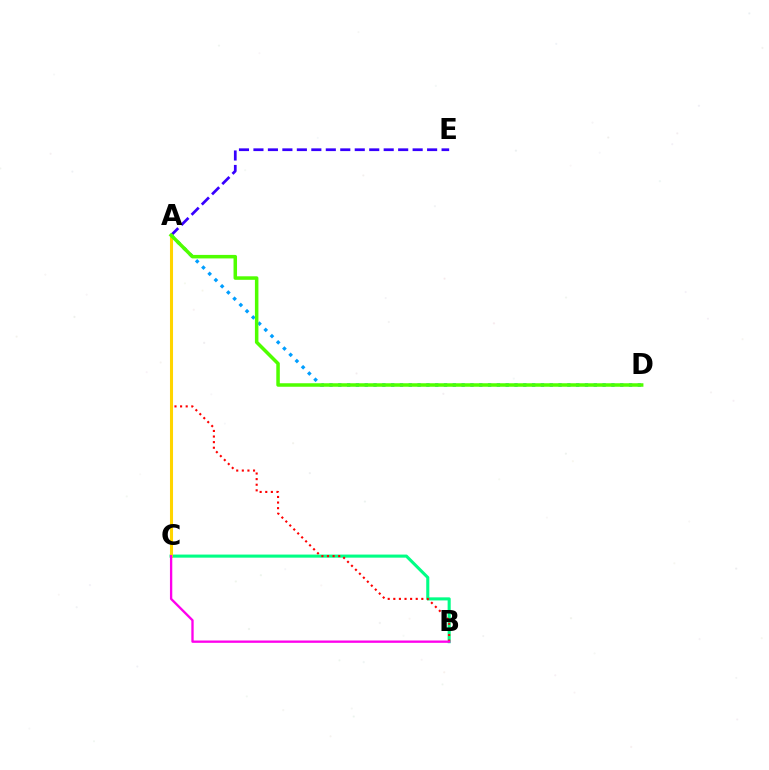{('A', 'D'): [{'color': '#009eff', 'line_style': 'dotted', 'thickness': 2.39}, {'color': '#4fff00', 'line_style': 'solid', 'thickness': 2.53}], ('A', 'E'): [{'color': '#3700ff', 'line_style': 'dashed', 'thickness': 1.97}], ('B', 'C'): [{'color': '#00ff86', 'line_style': 'solid', 'thickness': 2.22}, {'color': '#ff00ed', 'line_style': 'solid', 'thickness': 1.68}], ('A', 'B'): [{'color': '#ff0000', 'line_style': 'dotted', 'thickness': 1.52}], ('A', 'C'): [{'color': '#ffd500', 'line_style': 'solid', 'thickness': 2.2}]}